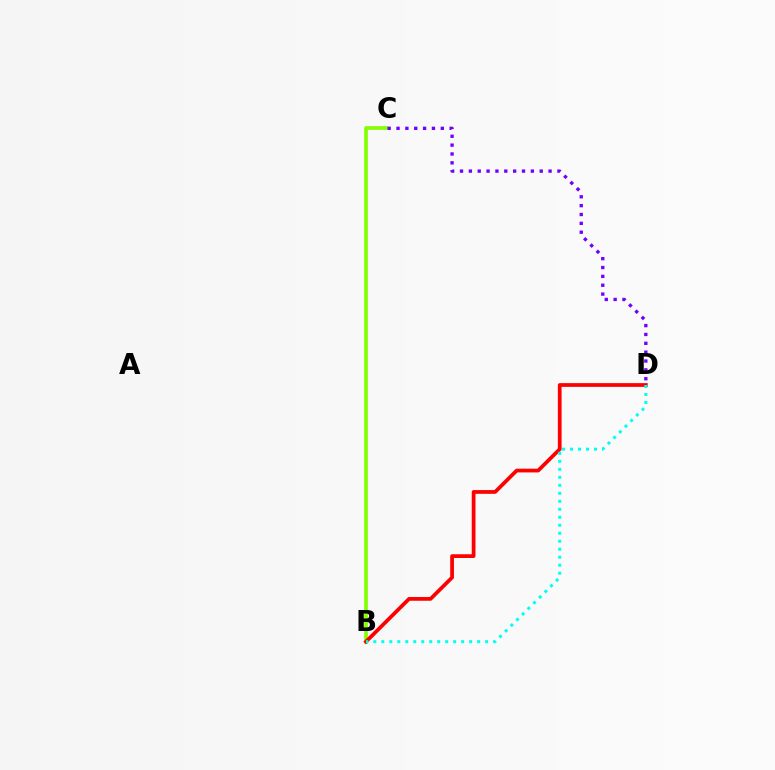{('B', 'C'): [{'color': '#84ff00', 'line_style': 'solid', 'thickness': 2.63}], ('B', 'D'): [{'color': '#ff0000', 'line_style': 'solid', 'thickness': 2.7}, {'color': '#00fff6', 'line_style': 'dotted', 'thickness': 2.17}], ('C', 'D'): [{'color': '#7200ff', 'line_style': 'dotted', 'thickness': 2.41}]}